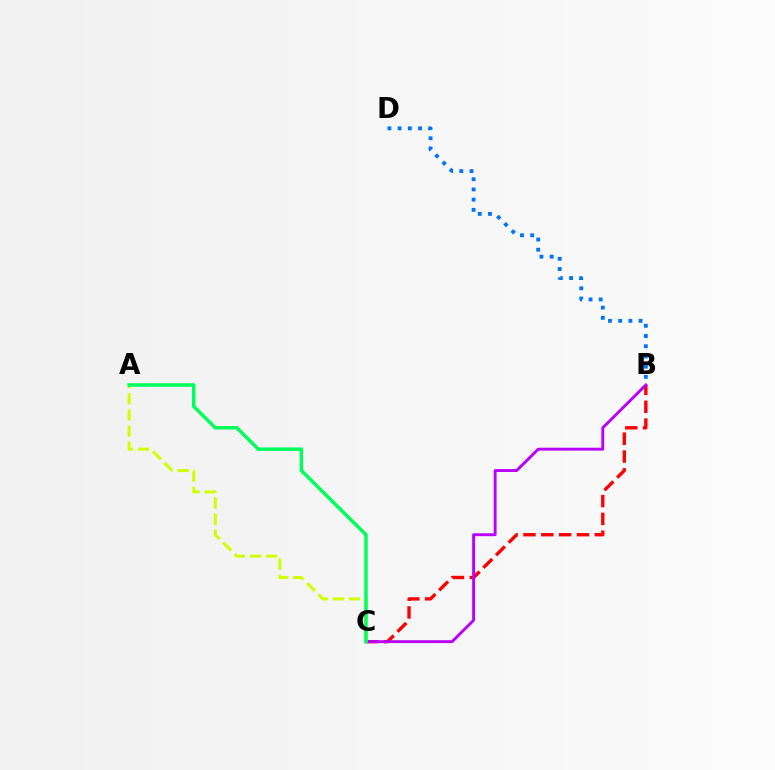{('B', 'C'): [{'color': '#ff0000', 'line_style': 'dashed', 'thickness': 2.42}, {'color': '#b900ff', 'line_style': 'solid', 'thickness': 2.09}], ('A', 'C'): [{'color': '#d1ff00', 'line_style': 'dashed', 'thickness': 2.2}, {'color': '#00ff5c', 'line_style': 'solid', 'thickness': 2.52}], ('B', 'D'): [{'color': '#0074ff', 'line_style': 'dotted', 'thickness': 2.77}]}